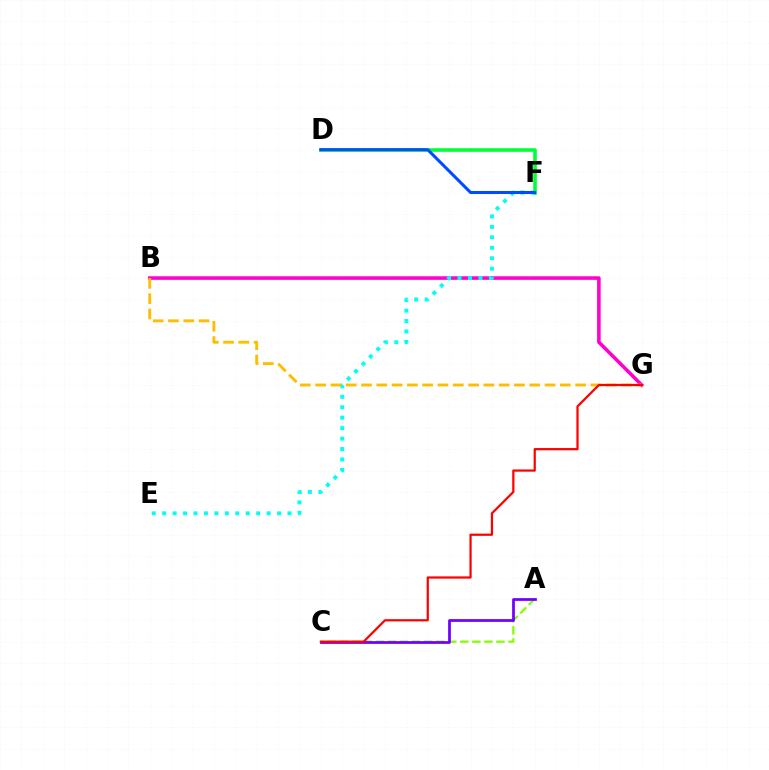{('A', 'C'): [{'color': '#84ff00', 'line_style': 'dashed', 'thickness': 1.64}, {'color': '#7200ff', 'line_style': 'solid', 'thickness': 1.98}], ('B', 'G'): [{'color': '#ff00cf', 'line_style': 'solid', 'thickness': 2.57}, {'color': '#ffbd00', 'line_style': 'dashed', 'thickness': 2.08}], ('E', 'F'): [{'color': '#00fff6', 'line_style': 'dotted', 'thickness': 2.84}], ('D', 'F'): [{'color': '#00ff39', 'line_style': 'solid', 'thickness': 2.59}, {'color': '#004bff', 'line_style': 'solid', 'thickness': 2.19}], ('C', 'G'): [{'color': '#ff0000', 'line_style': 'solid', 'thickness': 1.6}]}